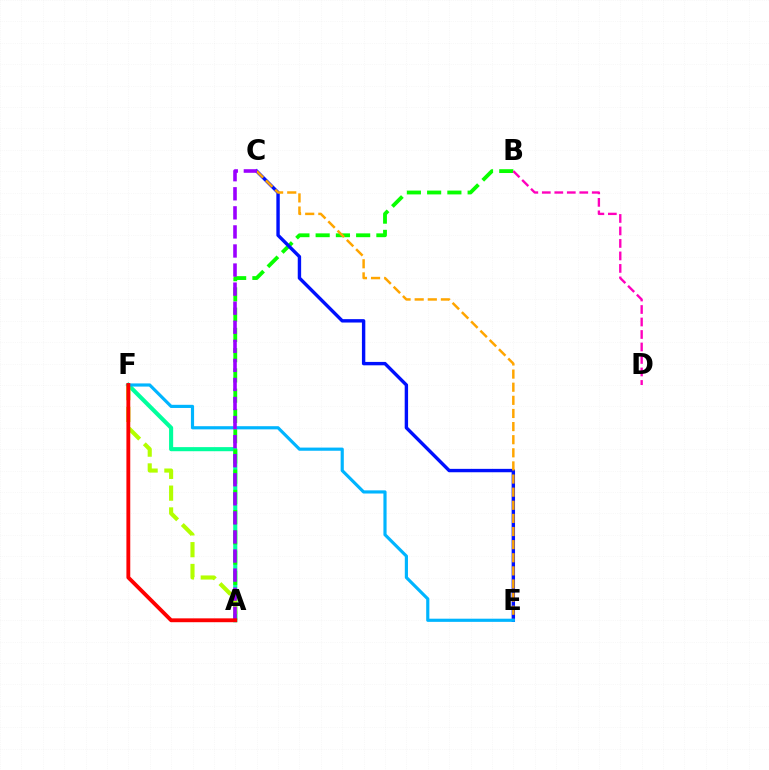{('A', 'F'): [{'color': '#00ff9d', 'line_style': 'solid', 'thickness': 2.95}, {'color': '#b3ff00', 'line_style': 'dashed', 'thickness': 2.96}, {'color': '#ff0000', 'line_style': 'solid', 'thickness': 2.77}], ('A', 'B'): [{'color': '#08ff00', 'line_style': 'dashed', 'thickness': 2.75}], ('B', 'D'): [{'color': '#ff00bd', 'line_style': 'dashed', 'thickness': 1.7}], ('C', 'E'): [{'color': '#0010ff', 'line_style': 'solid', 'thickness': 2.45}, {'color': '#ffa500', 'line_style': 'dashed', 'thickness': 1.78}], ('E', 'F'): [{'color': '#00b5ff', 'line_style': 'solid', 'thickness': 2.28}], ('A', 'C'): [{'color': '#9b00ff', 'line_style': 'dashed', 'thickness': 2.59}]}